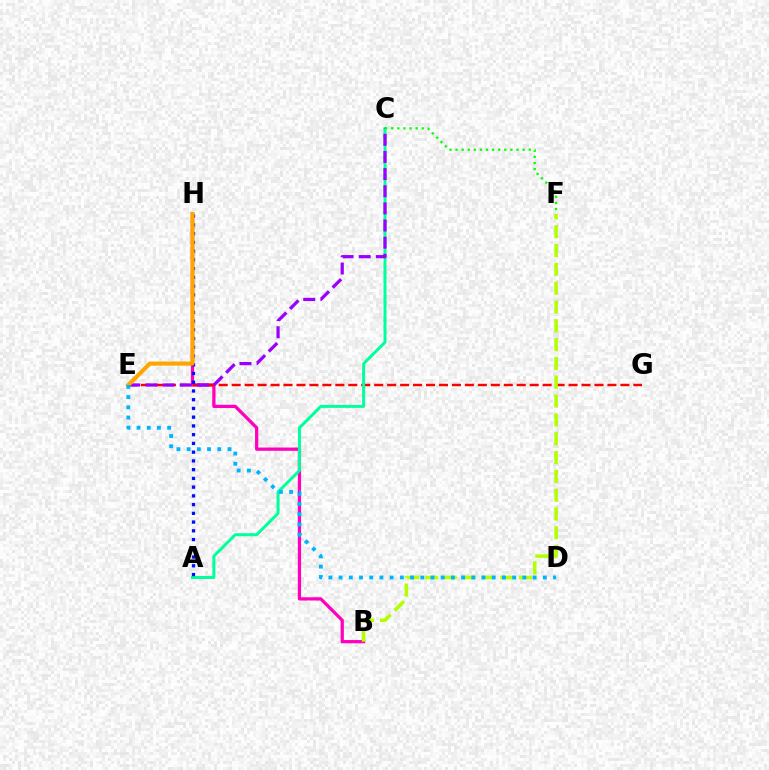{('B', 'H'): [{'color': '#ff00bd', 'line_style': 'solid', 'thickness': 2.35}], ('E', 'G'): [{'color': '#ff0000', 'line_style': 'dashed', 'thickness': 1.76}], ('A', 'C'): [{'color': '#00ff9d', 'line_style': 'solid', 'thickness': 2.15}], ('A', 'H'): [{'color': '#0010ff', 'line_style': 'dotted', 'thickness': 2.37}], ('C', 'E'): [{'color': '#9b00ff', 'line_style': 'dashed', 'thickness': 2.33}], ('B', 'F'): [{'color': '#b3ff00', 'line_style': 'dashed', 'thickness': 2.56}], ('E', 'H'): [{'color': '#ffa500', 'line_style': 'solid', 'thickness': 2.97}], ('C', 'F'): [{'color': '#08ff00', 'line_style': 'dotted', 'thickness': 1.66}], ('D', 'E'): [{'color': '#00b5ff', 'line_style': 'dotted', 'thickness': 2.77}]}